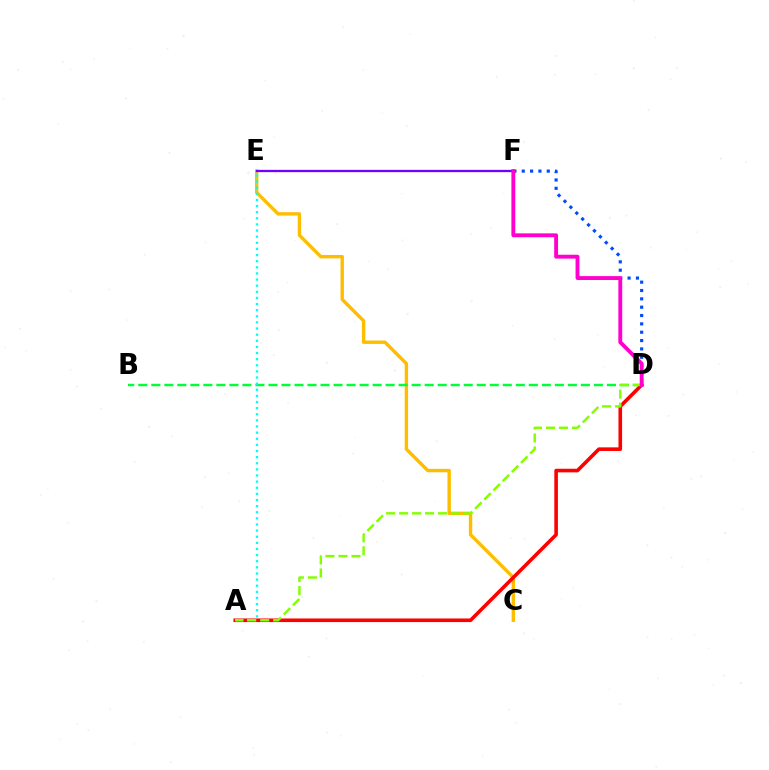{('C', 'E'): [{'color': '#ffbd00', 'line_style': 'solid', 'thickness': 2.45}], ('B', 'D'): [{'color': '#00ff39', 'line_style': 'dashed', 'thickness': 1.77}], ('D', 'F'): [{'color': '#004bff', 'line_style': 'dotted', 'thickness': 2.27}, {'color': '#ff00cf', 'line_style': 'solid', 'thickness': 2.78}], ('A', 'D'): [{'color': '#ff0000', 'line_style': 'solid', 'thickness': 2.6}, {'color': '#84ff00', 'line_style': 'dashed', 'thickness': 1.76}], ('A', 'E'): [{'color': '#00fff6', 'line_style': 'dotted', 'thickness': 1.66}], ('E', 'F'): [{'color': '#7200ff', 'line_style': 'solid', 'thickness': 1.66}]}